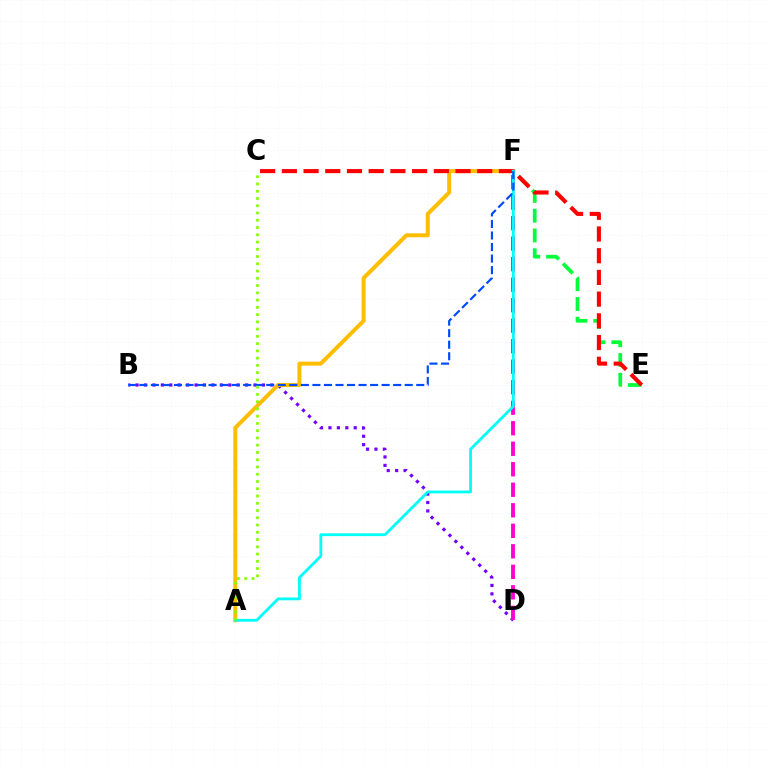{('B', 'D'): [{'color': '#7200ff', 'line_style': 'dotted', 'thickness': 2.29}], ('D', 'F'): [{'color': '#ff00cf', 'line_style': 'dashed', 'thickness': 2.79}], ('E', 'F'): [{'color': '#00ff39', 'line_style': 'dashed', 'thickness': 2.68}], ('A', 'F'): [{'color': '#ffbd00', 'line_style': 'solid', 'thickness': 2.87}, {'color': '#00fff6', 'line_style': 'solid', 'thickness': 2.01}], ('C', 'E'): [{'color': '#ff0000', 'line_style': 'dashed', 'thickness': 2.95}], ('B', 'F'): [{'color': '#004bff', 'line_style': 'dashed', 'thickness': 1.57}], ('A', 'C'): [{'color': '#84ff00', 'line_style': 'dotted', 'thickness': 1.97}]}